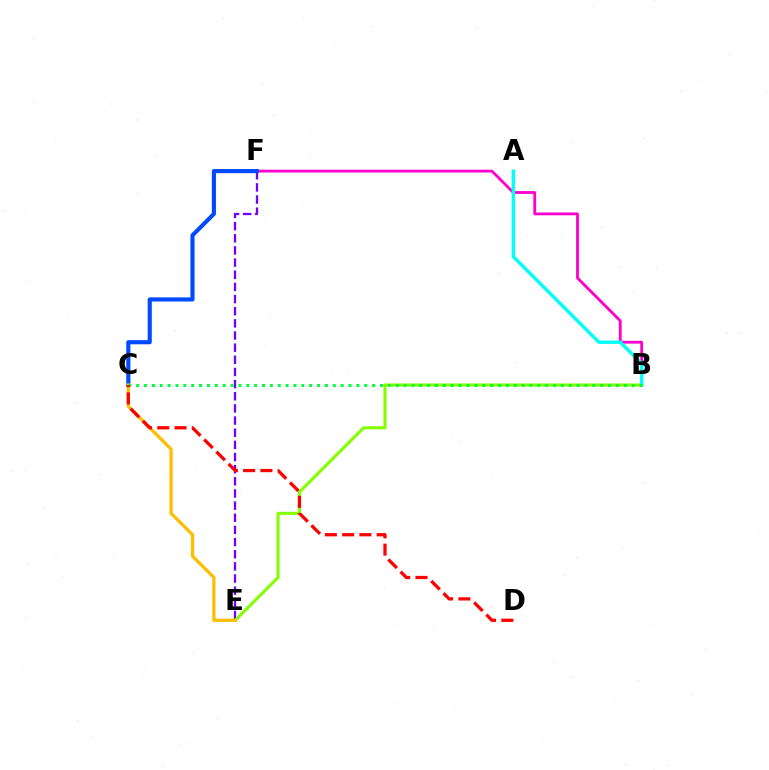{('E', 'F'): [{'color': '#7200ff', 'line_style': 'dashed', 'thickness': 1.65}], ('B', 'F'): [{'color': '#ff00cf', 'line_style': 'solid', 'thickness': 2.03}], ('B', 'E'): [{'color': '#84ff00', 'line_style': 'solid', 'thickness': 2.21}], ('C', 'F'): [{'color': '#004bff', 'line_style': 'solid', 'thickness': 2.98}], ('A', 'B'): [{'color': '#00fff6', 'line_style': 'solid', 'thickness': 2.45}], ('C', 'E'): [{'color': '#ffbd00', 'line_style': 'solid', 'thickness': 2.34}], ('B', 'C'): [{'color': '#00ff39', 'line_style': 'dotted', 'thickness': 2.14}], ('C', 'D'): [{'color': '#ff0000', 'line_style': 'dashed', 'thickness': 2.35}]}